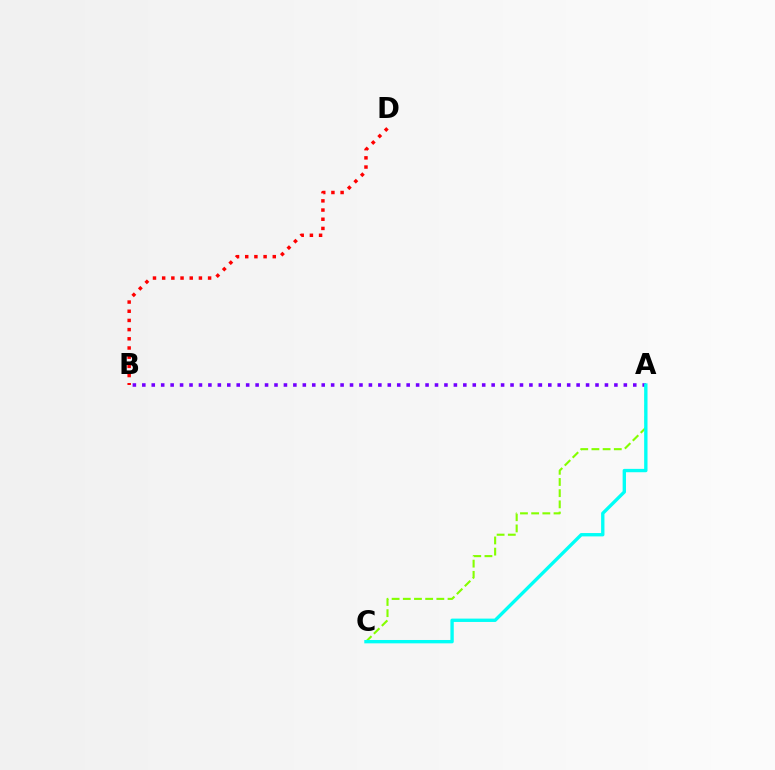{('A', 'B'): [{'color': '#7200ff', 'line_style': 'dotted', 'thickness': 2.57}], ('A', 'C'): [{'color': '#84ff00', 'line_style': 'dashed', 'thickness': 1.52}, {'color': '#00fff6', 'line_style': 'solid', 'thickness': 2.41}], ('B', 'D'): [{'color': '#ff0000', 'line_style': 'dotted', 'thickness': 2.5}]}